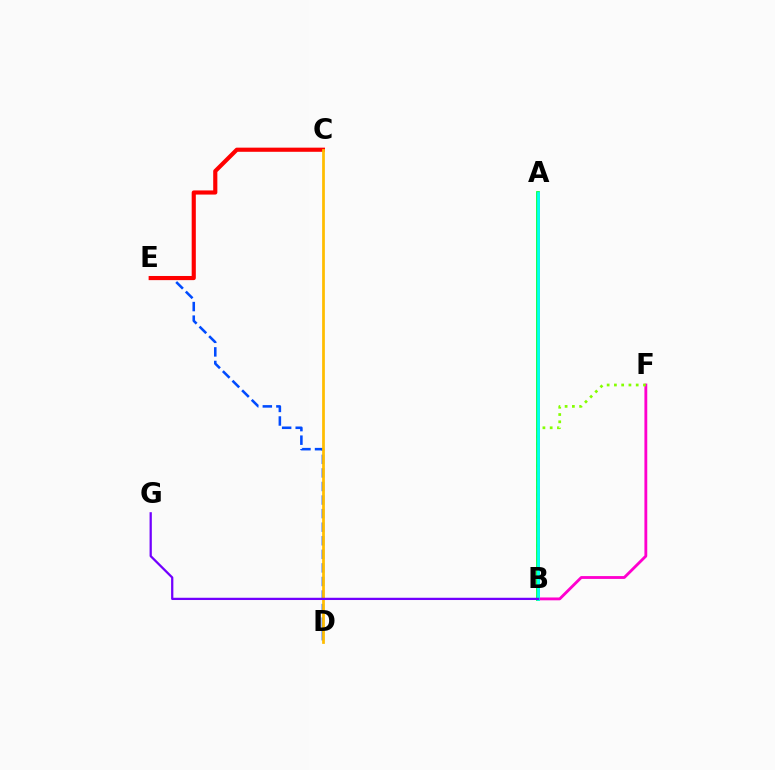{('D', 'E'): [{'color': '#004bff', 'line_style': 'dashed', 'thickness': 1.84}], ('B', 'F'): [{'color': '#ff00cf', 'line_style': 'solid', 'thickness': 2.04}, {'color': '#84ff00', 'line_style': 'dotted', 'thickness': 1.97}], ('C', 'E'): [{'color': '#ff0000', 'line_style': 'solid', 'thickness': 2.98}], ('A', 'B'): [{'color': '#00ff39', 'line_style': 'solid', 'thickness': 2.69}, {'color': '#00fff6', 'line_style': 'solid', 'thickness': 1.99}], ('C', 'D'): [{'color': '#ffbd00', 'line_style': 'solid', 'thickness': 1.97}], ('B', 'G'): [{'color': '#7200ff', 'line_style': 'solid', 'thickness': 1.63}]}